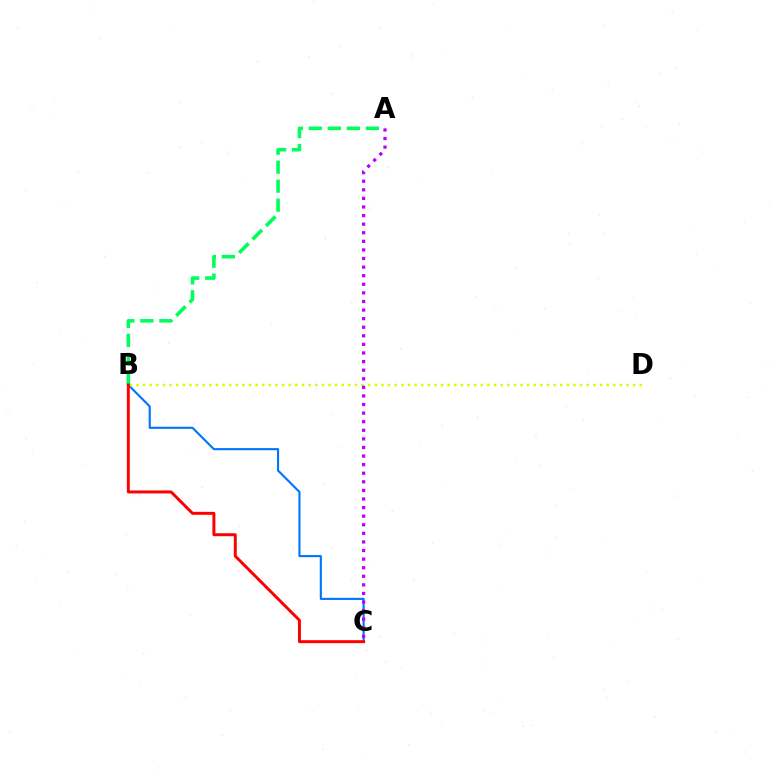{('B', 'C'): [{'color': '#0074ff', 'line_style': 'solid', 'thickness': 1.52}, {'color': '#ff0000', 'line_style': 'solid', 'thickness': 2.13}], ('B', 'D'): [{'color': '#d1ff00', 'line_style': 'dotted', 'thickness': 1.8}], ('A', 'B'): [{'color': '#00ff5c', 'line_style': 'dashed', 'thickness': 2.58}], ('A', 'C'): [{'color': '#b900ff', 'line_style': 'dotted', 'thickness': 2.33}]}